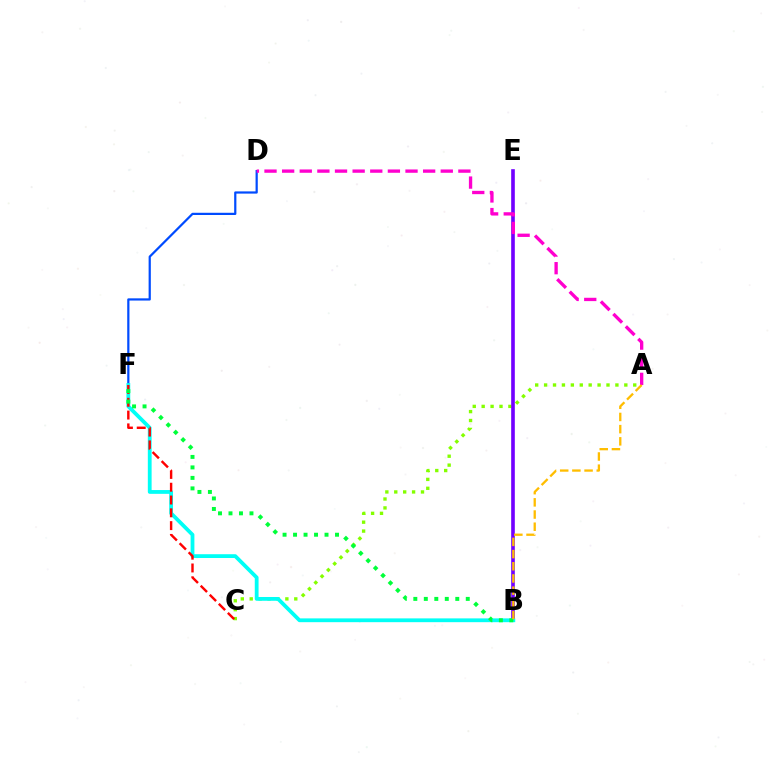{('D', 'F'): [{'color': '#004bff', 'line_style': 'solid', 'thickness': 1.6}], ('A', 'C'): [{'color': '#84ff00', 'line_style': 'dotted', 'thickness': 2.42}], ('B', 'E'): [{'color': '#7200ff', 'line_style': 'solid', 'thickness': 2.61}], ('B', 'F'): [{'color': '#00fff6', 'line_style': 'solid', 'thickness': 2.73}, {'color': '#00ff39', 'line_style': 'dotted', 'thickness': 2.85}], ('A', 'D'): [{'color': '#ff00cf', 'line_style': 'dashed', 'thickness': 2.39}], ('C', 'F'): [{'color': '#ff0000', 'line_style': 'dashed', 'thickness': 1.74}], ('A', 'B'): [{'color': '#ffbd00', 'line_style': 'dashed', 'thickness': 1.66}]}